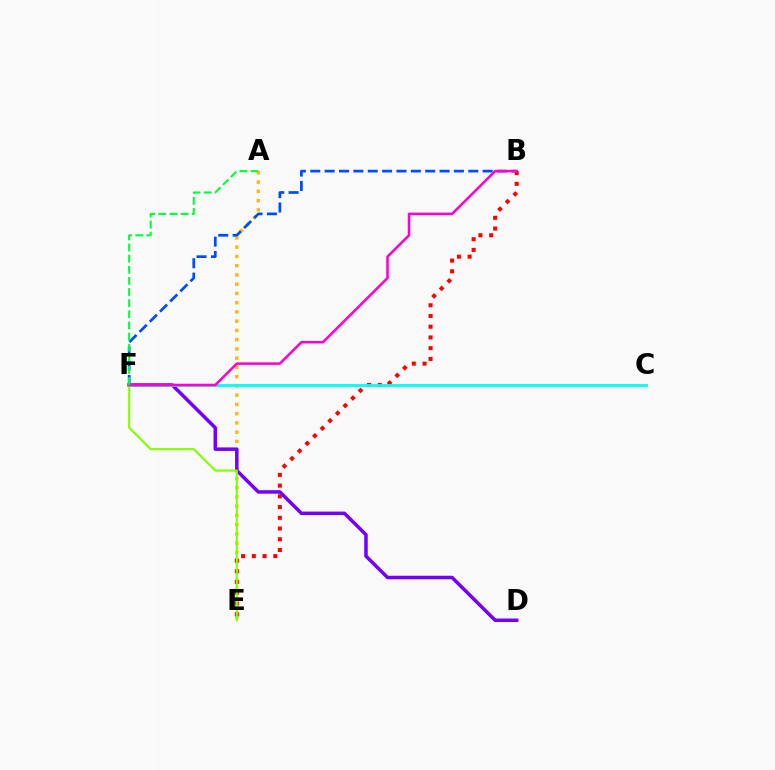{('A', 'E'): [{'color': '#ffbd00', 'line_style': 'dotted', 'thickness': 2.51}], ('D', 'F'): [{'color': '#7200ff', 'line_style': 'solid', 'thickness': 2.52}], ('B', 'E'): [{'color': '#ff0000', 'line_style': 'dotted', 'thickness': 2.91}], ('C', 'F'): [{'color': '#00fff6', 'line_style': 'solid', 'thickness': 2.03}], ('E', 'F'): [{'color': '#84ff00', 'line_style': 'solid', 'thickness': 1.54}], ('B', 'F'): [{'color': '#004bff', 'line_style': 'dashed', 'thickness': 1.95}, {'color': '#ff00cf', 'line_style': 'solid', 'thickness': 1.83}], ('A', 'F'): [{'color': '#00ff39', 'line_style': 'dashed', 'thickness': 1.51}]}